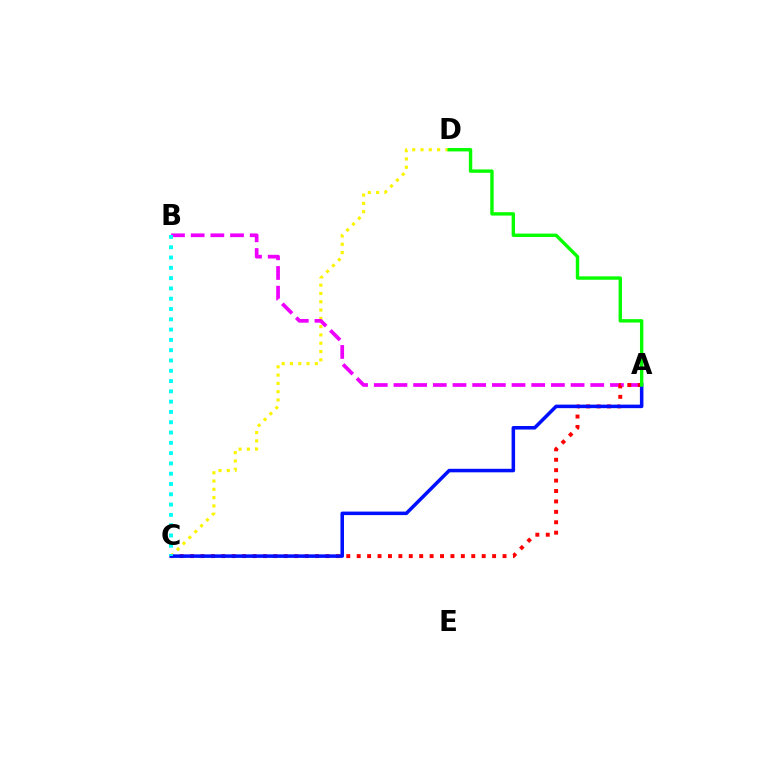{('C', 'D'): [{'color': '#fcf500', 'line_style': 'dotted', 'thickness': 2.25}], ('A', 'B'): [{'color': '#ee00ff', 'line_style': 'dashed', 'thickness': 2.67}], ('A', 'C'): [{'color': '#ff0000', 'line_style': 'dotted', 'thickness': 2.83}, {'color': '#0010ff', 'line_style': 'solid', 'thickness': 2.54}], ('B', 'C'): [{'color': '#00fff6', 'line_style': 'dotted', 'thickness': 2.8}], ('A', 'D'): [{'color': '#08ff00', 'line_style': 'solid', 'thickness': 2.45}]}